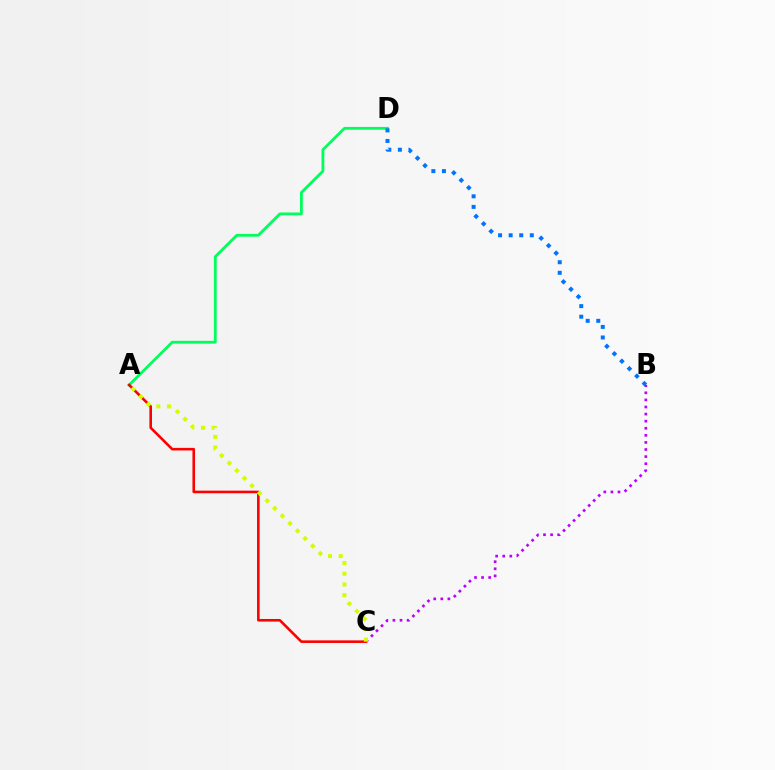{('A', 'D'): [{'color': '#00ff5c', 'line_style': 'solid', 'thickness': 2.02}], ('B', 'C'): [{'color': '#b900ff', 'line_style': 'dotted', 'thickness': 1.93}], ('B', 'D'): [{'color': '#0074ff', 'line_style': 'dotted', 'thickness': 2.87}], ('A', 'C'): [{'color': '#ff0000', 'line_style': 'solid', 'thickness': 1.87}, {'color': '#d1ff00', 'line_style': 'dotted', 'thickness': 2.91}]}